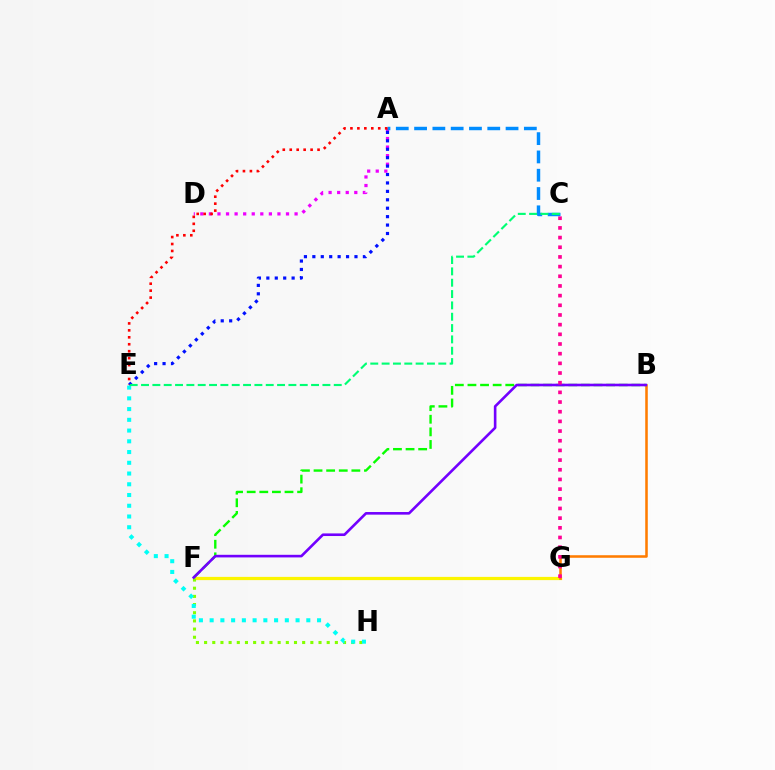{('A', 'D'): [{'color': '#ee00ff', 'line_style': 'dotted', 'thickness': 2.33}], ('F', 'G'): [{'color': '#fcf500', 'line_style': 'solid', 'thickness': 2.33}], ('A', 'C'): [{'color': '#008cff', 'line_style': 'dashed', 'thickness': 2.49}], ('F', 'H'): [{'color': '#84ff00', 'line_style': 'dotted', 'thickness': 2.22}], ('E', 'H'): [{'color': '#00fff6', 'line_style': 'dotted', 'thickness': 2.92}], ('A', 'E'): [{'color': '#0010ff', 'line_style': 'dotted', 'thickness': 2.29}, {'color': '#ff0000', 'line_style': 'dotted', 'thickness': 1.89}], ('B', 'G'): [{'color': '#ff7c00', 'line_style': 'solid', 'thickness': 1.84}], ('C', 'E'): [{'color': '#00ff74', 'line_style': 'dashed', 'thickness': 1.54}], ('B', 'F'): [{'color': '#08ff00', 'line_style': 'dashed', 'thickness': 1.71}, {'color': '#7200ff', 'line_style': 'solid', 'thickness': 1.88}], ('C', 'G'): [{'color': '#ff0094', 'line_style': 'dotted', 'thickness': 2.63}]}